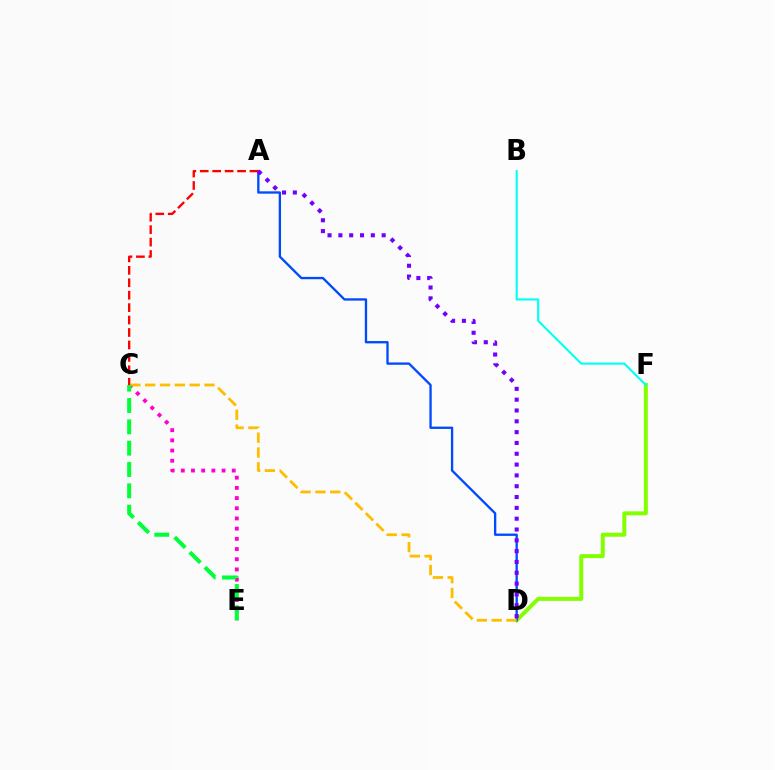{('D', 'F'): [{'color': '#84ff00', 'line_style': 'solid', 'thickness': 2.88}], ('B', 'F'): [{'color': '#00fff6', 'line_style': 'solid', 'thickness': 1.51}], ('C', 'E'): [{'color': '#ff00cf', 'line_style': 'dotted', 'thickness': 2.77}, {'color': '#00ff39', 'line_style': 'dashed', 'thickness': 2.9}], ('A', 'D'): [{'color': '#004bff', 'line_style': 'solid', 'thickness': 1.68}, {'color': '#7200ff', 'line_style': 'dotted', 'thickness': 2.94}], ('A', 'C'): [{'color': '#ff0000', 'line_style': 'dashed', 'thickness': 1.69}], ('C', 'D'): [{'color': '#ffbd00', 'line_style': 'dashed', 'thickness': 2.01}]}